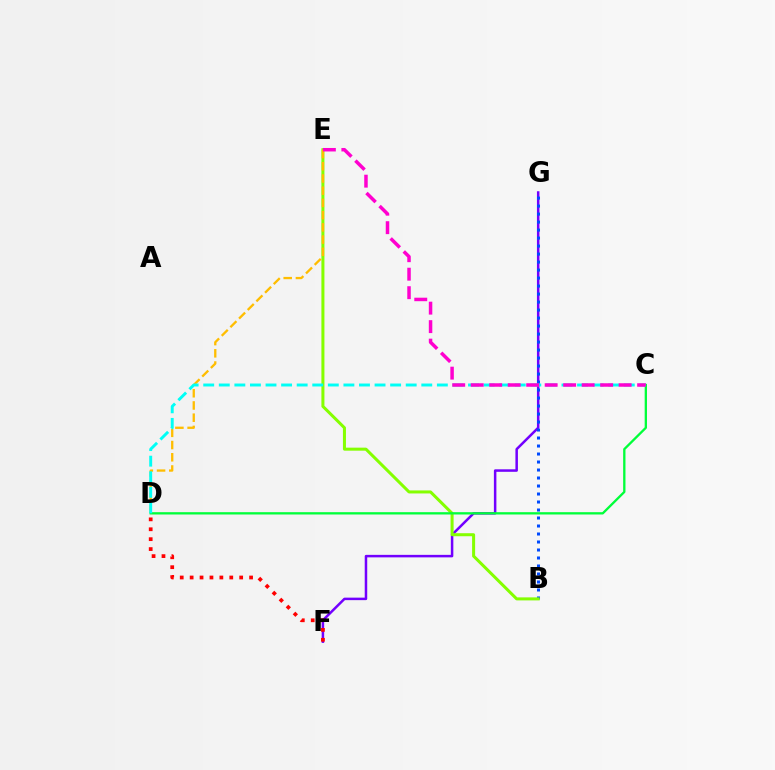{('F', 'G'): [{'color': '#7200ff', 'line_style': 'solid', 'thickness': 1.8}], ('B', 'G'): [{'color': '#004bff', 'line_style': 'dotted', 'thickness': 2.17}], ('B', 'E'): [{'color': '#84ff00', 'line_style': 'solid', 'thickness': 2.17}], ('D', 'E'): [{'color': '#ffbd00', 'line_style': 'dashed', 'thickness': 1.66}], ('D', 'F'): [{'color': '#ff0000', 'line_style': 'dotted', 'thickness': 2.69}], ('C', 'D'): [{'color': '#00ff39', 'line_style': 'solid', 'thickness': 1.66}, {'color': '#00fff6', 'line_style': 'dashed', 'thickness': 2.12}], ('C', 'E'): [{'color': '#ff00cf', 'line_style': 'dashed', 'thickness': 2.51}]}